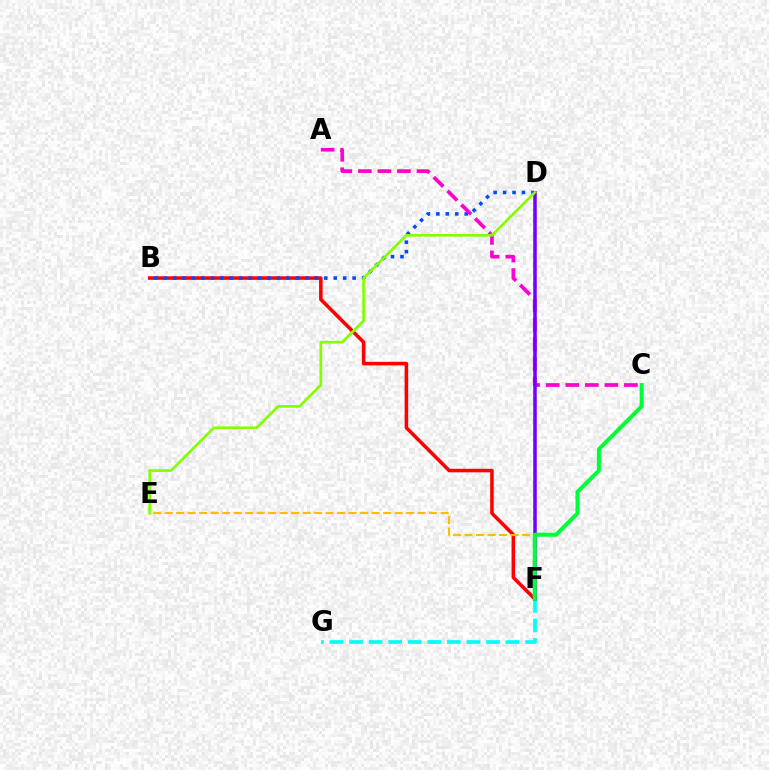{('B', 'F'): [{'color': '#ff0000', 'line_style': 'solid', 'thickness': 2.55}], ('B', 'D'): [{'color': '#004bff', 'line_style': 'dotted', 'thickness': 2.57}], ('A', 'C'): [{'color': '#ff00cf', 'line_style': 'dashed', 'thickness': 2.65}], ('E', 'F'): [{'color': '#ffbd00', 'line_style': 'dashed', 'thickness': 1.56}], ('F', 'G'): [{'color': '#00fff6', 'line_style': 'dashed', 'thickness': 2.66}], ('D', 'F'): [{'color': '#7200ff', 'line_style': 'solid', 'thickness': 2.54}], ('C', 'F'): [{'color': '#00ff39', 'line_style': 'solid', 'thickness': 2.91}], ('D', 'E'): [{'color': '#84ff00', 'line_style': 'solid', 'thickness': 1.93}]}